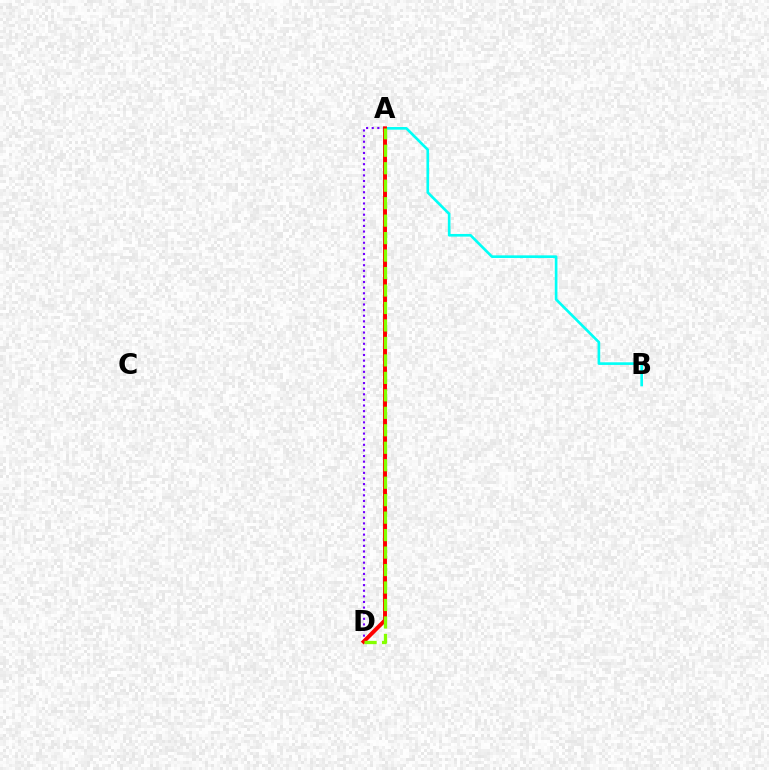{('A', 'B'): [{'color': '#00fff6', 'line_style': 'solid', 'thickness': 1.91}], ('A', 'D'): [{'color': '#7200ff', 'line_style': 'dotted', 'thickness': 1.52}, {'color': '#ff0000', 'line_style': 'solid', 'thickness': 2.84}, {'color': '#84ff00', 'line_style': 'dashed', 'thickness': 2.37}]}